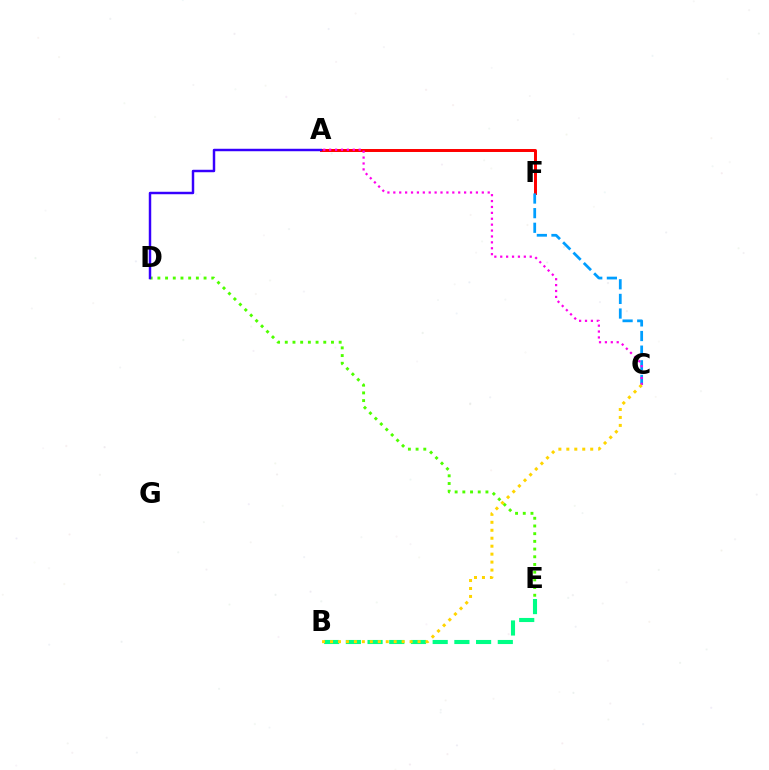{('B', 'E'): [{'color': '#00ff86', 'line_style': 'dashed', 'thickness': 2.95}], ('A', 'F'): [{'color': '#ff0000', 'line_style': 'solid', 'thickness': 2.14}], ('D', 'E'): [{'color': '#4fff00', 'line_style': 'dotted', 'thickness': 2.09}], ('C', 'F'): [{'color': '#009eff', 'line_style': 'dashed', 'thickness': 1.99}], ('A', 'C'): [{'color': '#ff00ed', 'line_style': 'dotted', 'thickness': 1.6}], ('B', 'C'): [{'color': '#ffd500', 'line_style': 'dotted', 'thickness': 2.16}], ('A', 'D'): [{'color': '#3700ff', 'line_style': 'solid', 'thickness': 1.77}]}